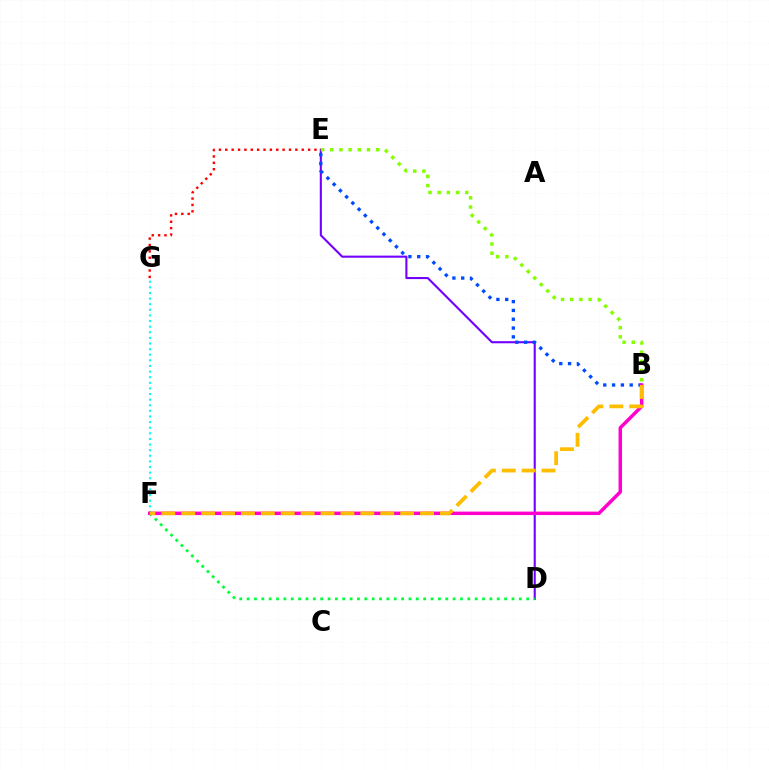{('D', 'E'): [{'color': '#7200ff', 'line_style': 'solid', 'thickness': 1.51}], ('B', 'E'): [{'color': '#004bff', 'line_style': 'dotted', 'thickness': 2.39}, {'color': '#84ff00', 'line_style': 'dotted', 'thickness': 2.49}], ('E', 'G'): [{'color': '#ff0000', 'line_style': 'dotted', 'thickness': 1.73}], ('F', 'G'): [{'color': '#00fff6', 'line_style': 'dotted', 'thickness': 1.53}], ('D', 'F'): [{'color': '#00ff39', 'line_style': 'dotted', 'thickness': 2.0}], ('B', 'F'): [{'color': '#ff00cf', 'line_style': 'solid', 'thickness': 2.5}, {'color': '#ffbd00', 'line_style': 'dashed', 'thickness': 2.7}]}